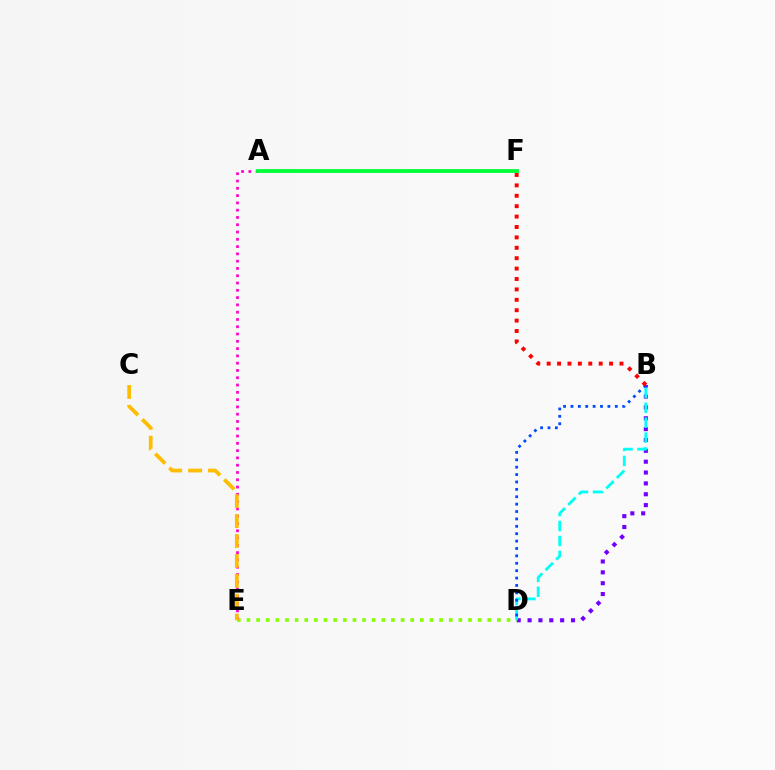{('B', 'D'): [{'color': '#7200ff', 'line_style': 'dotted', 'thickness': 2.95}, {'color': '#00fff6', 'line_style': 'dashed', 'thickness': 2.03}, {'color': '#004bff', 'line_style': 'dotted', 'thickness': 2.01}], ('D', 'E'): [{'color': '#84ff00', 'line_style': 'dotted', 'thickness': 2.62}], ('A', 'E'): [{'color': '#ff00cf', 'line_style': 'dotted', 'thickness': 1.98}], ('A', 'F'): [{'color': '#00ff39', 'line_style': 'solid', 'thickness': 2.76}], ('C', 'E'): [{'color': '#ffbd00', 'line_style': 'dashed', 'thickness': 2.7}], ('B', 'F'): [{'color': '#ff0000', 'line_style': 'dotted', 'thickness': 2.83}]}